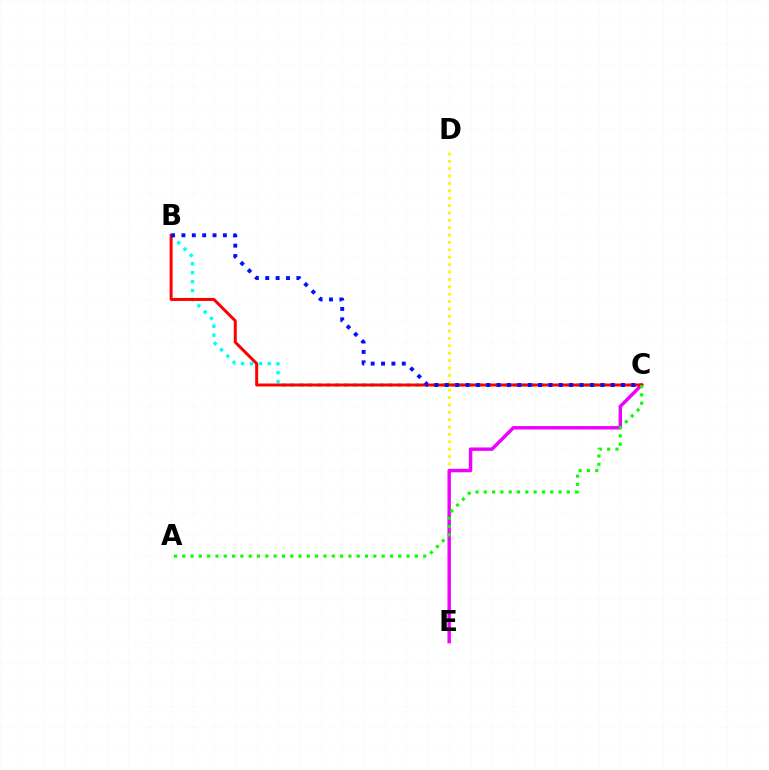{('B', 'C'): [{'color': '#00fff6', 'line_style': 'dotted', 'thickness': 2.42}, {'color': '#ff0000', 'line_style': 'solid', 'thickness': 2.14}, {'color': '#0010ff', 'line_style': 'dotted', 'thickness': 2.82}], ('D', 'E'): [{'color': '#fcf500', 'line_style': 'dotted', 'thickness': 2.01}], ('C', 'E'): [{'color': '#ee00ff', 'line_style': 'solid', 'thickness': 2.47}], ('A', 'C'): [{'color': '#08ff00', 'line_style': 'dotted', 'thickness': 2.26}]}